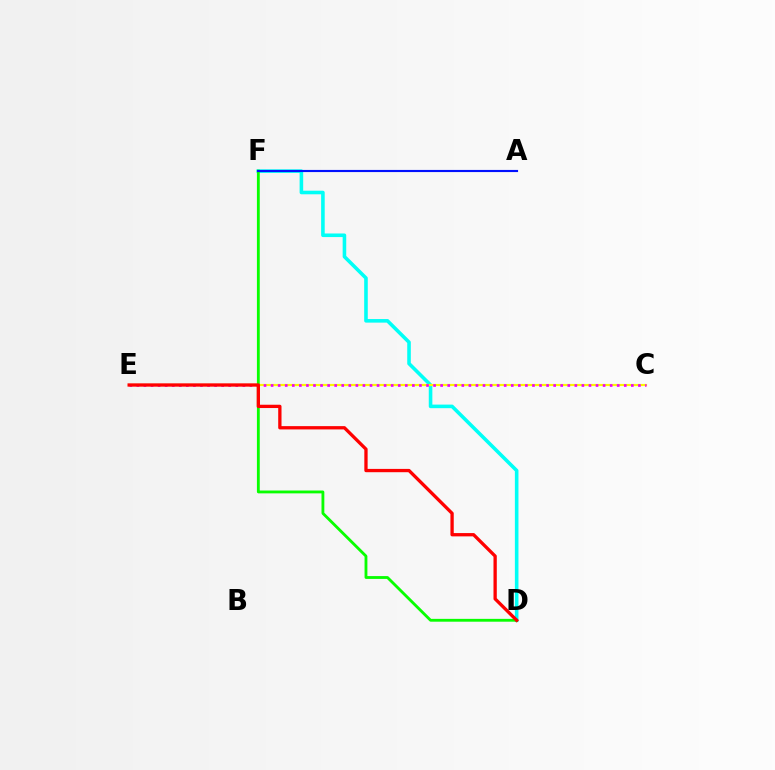{('D', 'F'): [{'color': '#00fff6', 'line_style': 'solid', 'thickness': 2.58}, {'color': '#08ff00', 'line_style': 'solid', 'thickness': 2.04}], ('C', 'E'): [{'color': '#fcf500', 'line_style': 'solid', 'thickness': 1.55}, {'color': '#ee00ff', 'line_style': 'dotted', 'thickness': 1.92}], ('A', 'F'): [{'color': '#0010ff', 'line_style': 'solid', 'thickness': 1.54}], ('D', 'E'): [{'color': '#ff0000', 'line_style': 'solid', 'thickness': 2.38}]}